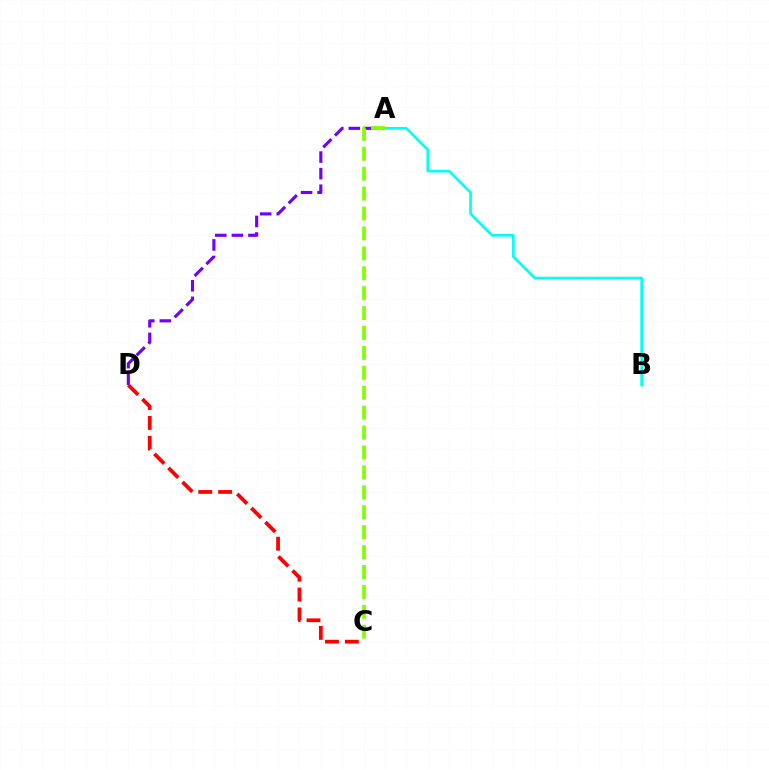{('A', 'B'): [{'color': '#00fff6', 'line_style': 'solid', 'thickness': 1.92}], ('A', 'D'): [{'color': '#7200ff', 'line_style': 'dashed', 'thickness': 2.25}], ('C', 'D'): [{'color': '#ff0000', 'line_style': 'dashed', 'thickness': 2.7}], ('A', 'C'): [{'color': '#84ff00', 'line_style': 'dashed', 'thickness': 2.71}]}